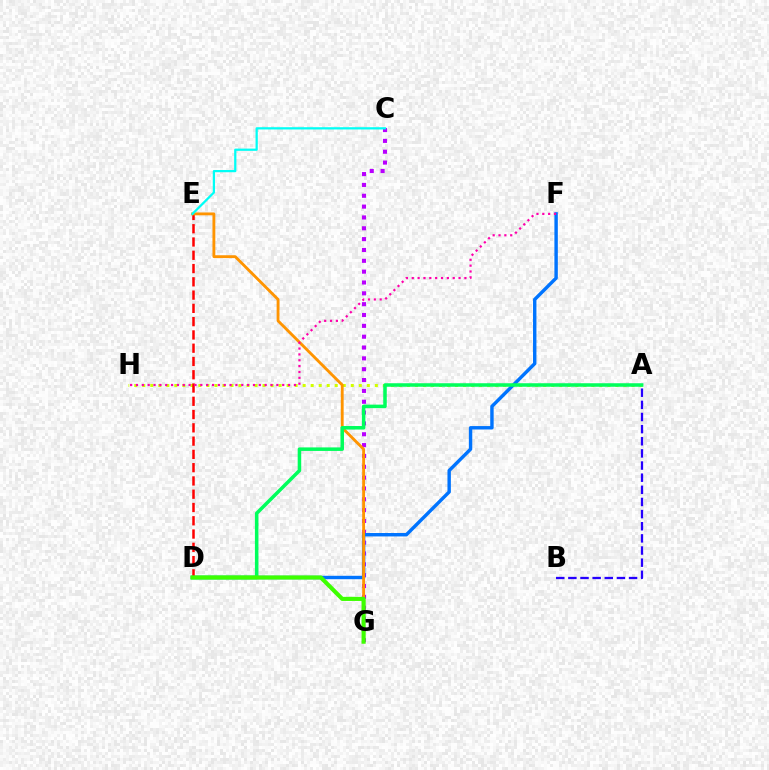{('A', 'H'): [{'color': '#d1ff00', 'line_style': 'dotted', 'thickness': 2.18}], ('C', 'G'): [{'color': '#b900ff', 'line_style': 'dotted', 'thickness': 2.95}], ('D', 'F'): [{'color': '#0074ff', 'line_style': 'solid', 'thickness': 2.46}], ('D', 'E'): [{'color': '#ff0000', 'line_style': 'dashed', 'thickness': 1.8}], ('E', 'G'): [{'color': '#ff9400', 'line_style': 'solid', 'thickness': 2.05}], ('A', 'D'): [{'color': '#00ff5c', 'line_style': 'solid', 'thickness': 2.54}], ('C', 'E'): [{'color': '#00fff6', 'line_style': 'solid', 'thickness': 1.61}], ('A', 'B'): [{'color': '#2500ff', 'line_style': 'dashed', 'thickness': 1.65}], ('D', 'G'): [{'color': '#3dff00', 'line_style': 'solid', 'thickness': 2.97}], ('F', 'H'): [{'color': '#ff00ac', 'line_style': 'dotted', 'thickness': 1.59}]}